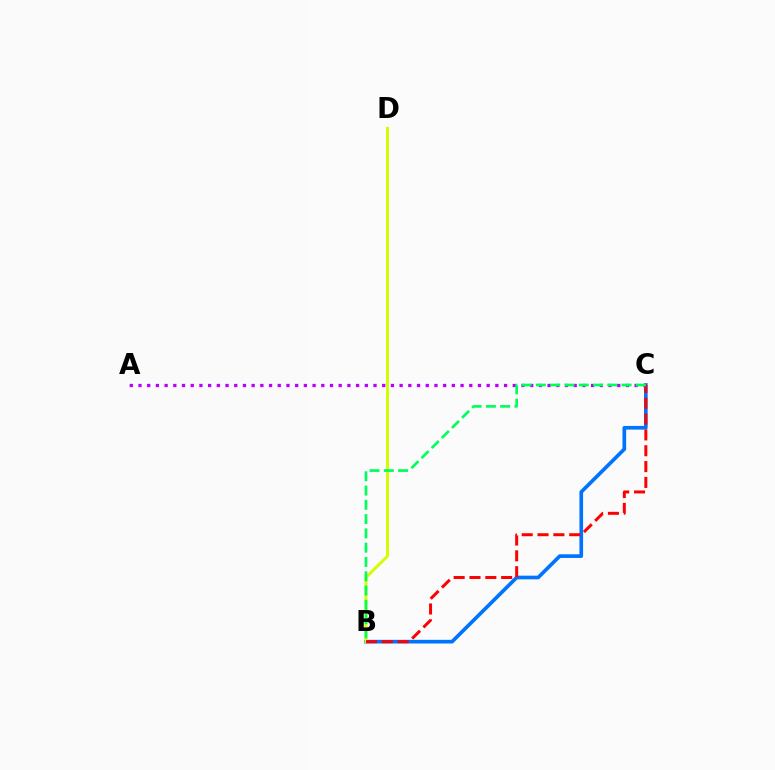{('B', 'C'): [{'color': '#0074ff', 'line_style': 'solid', 'thickness': 2.64}, {'color': '#ff0000', 'line_style': 'dashed', 'thickness': 2.15}, {'color': '#00ff5c', 'line_style': 'dashed', 'thickness': 1.94}], ('B', 'D'): [{'color': '#d1ff00', 'line_style': 'solid', 'thickness': 2.13}], ('A', 'C'): [{'color': '#b900ff', 'line_style': 'dotted', 'thickness': 2.36}]}